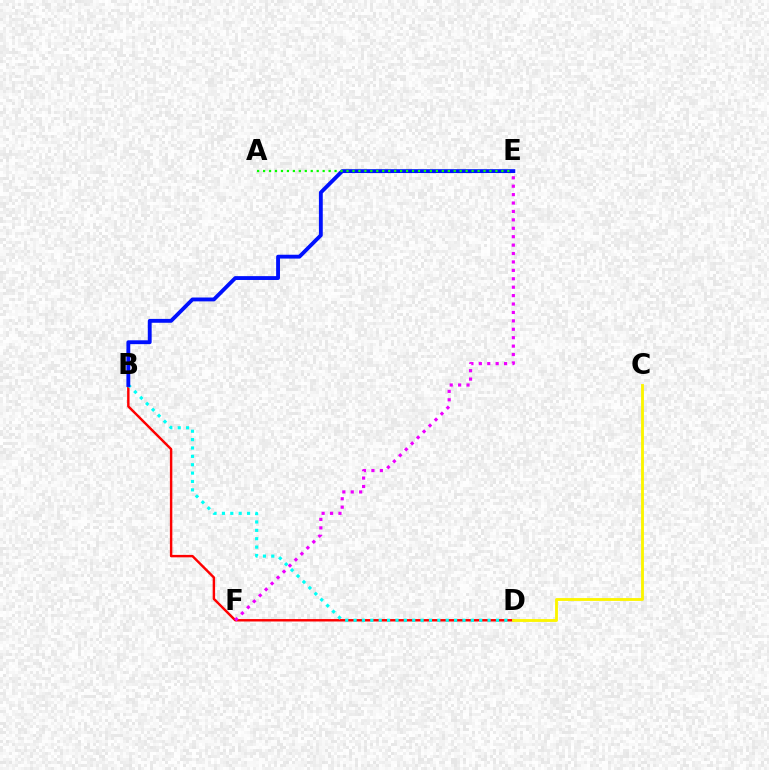{('B', 'D'): [{'color': '#ff0000', 'line_style': 'solid', 'thickness': 1.75}, {'color': '#00fff6', 'line_style': 'dotted', 'thickness': 2.28}], ('E', 'F'): [{'color': '#ee00ff', 'line_style': 'dotted', 'thickness': 2.29}], ('B', 'E'): [{'color': '#0010ff', 'line_style': 'solid', 'thickness': 2.78}], ('A', 'E'): [{'color': '#08ff00', 'line_style': 'dotted', 'thickness': 1.62}], ('C', 'D'): [{'color': '#fcf500', 'line_style': 'solid', 'thickness': 2.05}]}